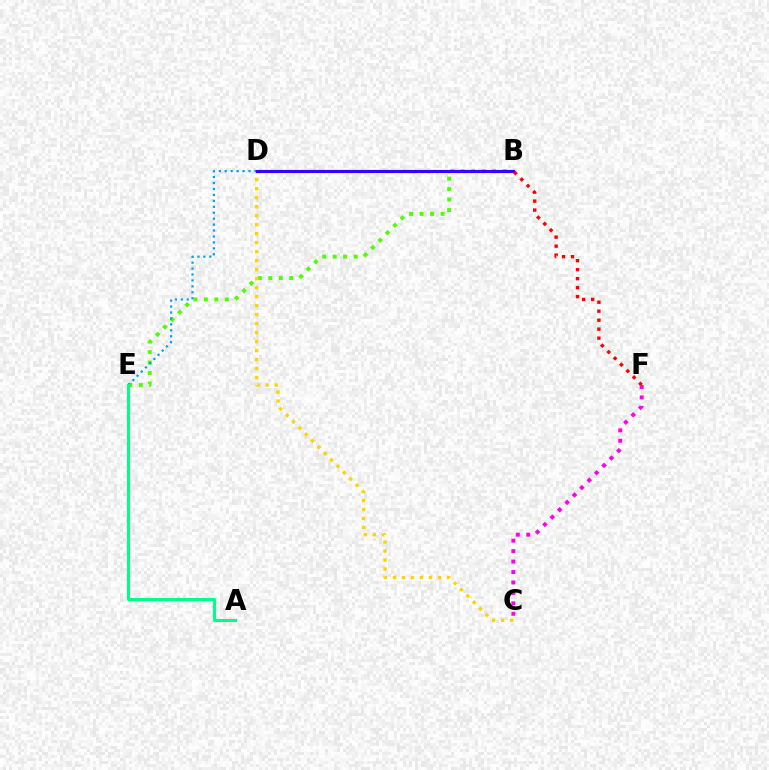{('B', 'E'): [{'color': '#4fff00', 'line_style': 'dotted', 'thickness': 2.84}], ('C', 'D'): [{'color': '#ffd500', 'line_style': 'dotted', 'thickness': 2.44}], ('D', 'E'): [{'color': '#009eff', 'line_style': 'dotted', 'thickness': 1.61}], ('B', 'D'): [{'color': '#3700ff', 'line_style': 'solid', 'thickness': 2.26}], ('B', 'F'): [{'color': '#ff0000', 'line_style': 'dotted', 'thickness': 2.44}], ('C', 'F'): [{'color': '#ff00ed', 'line_style': 'dotted', 'thickness': 2.84}], ('A', 'E'): [{'color': '#00ff86', 'line_style': 'solid', 'thickness': 2.19}]}